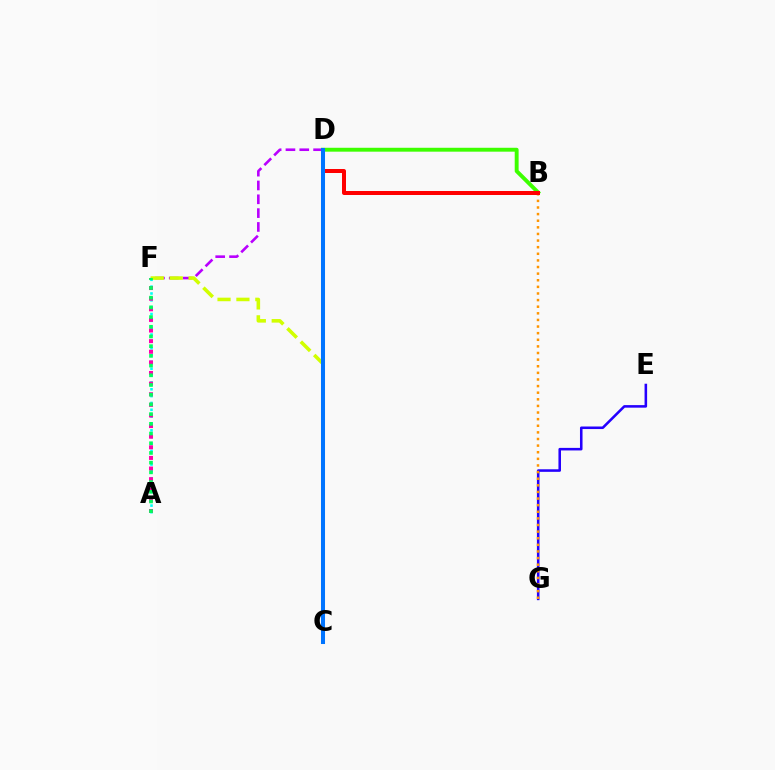{('A', 'F'): [{'color': '#00fff6', 'line_style': 'dotted', 'thickness': 1.86}, {'color': '#ff00ac', 'line_style': 'dotted', 'thickness': 2.88}, {'color': '#00ff5c', 'line_style': 'dotted', 'thickness': 2.64}], ('E', 'G'): [{'color': '#2500ff', 'line_style': 'solid', 'thickness': 1.84}], ('B', 'G'): [{'color': '#ff9400', 'line_style': 'dotted', 'thickness': 1.8}], ('D', 'F'): [{'color': '#b900ff', 'line_style': 'dashed', 'thickness': 1.88}], ('B', 'D'): [{'color': '#3dff00', 'line_style': 'solid', 'thickness': 2.81}, {'color': '#ff0000', 'line_style': 'solid', 'thickness': 2.87}], ('C', 'F'): [{'color': '#d1ff00', 'line_style': 'dashed', 'thickness': 2.57}], ('C', 'D'): [{'color': '#0074ff', 'line_style': 'solid', 'thickness': 2.91}]}